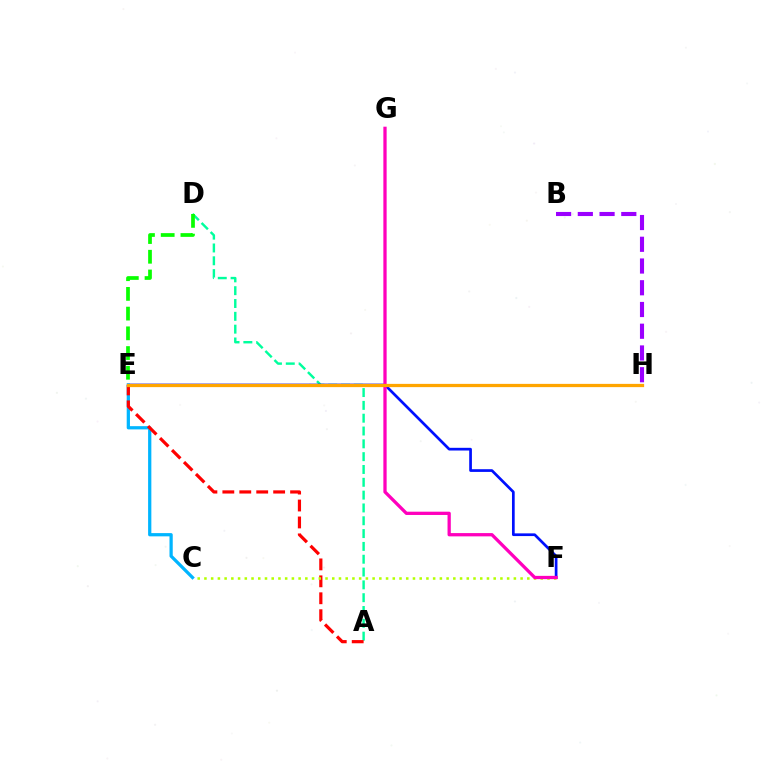{('A', 'D'): [{'color': '#00ff9d', 'line_style': 'dashed', 'thickness': 1.74}], ('E', 'F'): [{'color': '#0010ff', 'line_style': 'solid', 'thickness': 1.95}], ('C', 'E'): [{'color': '#00b5ff', 'line_style': 'solid', 'thickness': 2.34}], ('B', 'H'): [{'color': '#9b00ff', 'line_style': 'dashed', 'thickness': 2.95}], ('A', 'E'): [{'color': '#ff0000', 'line_style': 'dashed', 'thickness': 2.3}], ('D', 'E'): [{'color': '#08ff00', 'line_style': 'dashed', 'thickness': 2.68}], ('C', 'F'): [{'color': '#b3ff00', 'line_style': 'dotted', 'thickness': 1.83}], ('F', 'G'): [{'color': '#ff00bd', 'line_style': 'solid', 'thickness': 2.36}], ('E', 'H'): [{'color': '#ffa500', 'line_style': 'solid', 'thickness': 2.34}]}